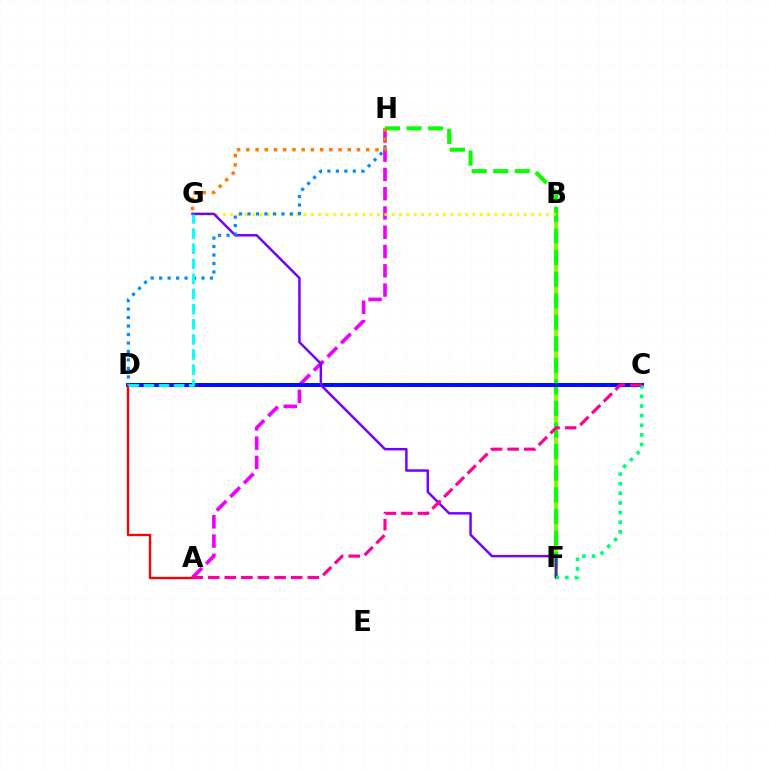{('A', 'H'): [{'color': '#ee00ff', 'line_style': 'dashed', 'thickness': 2.62}], ('B', 'F'): [{'color': '#84ff00', 'line_style': 'dashed', 'thickness': 2.94}], ('F', 'H'): [{'color': '#08ff00', 'line_style': 'dashed', 'thickness': 2.93}], ('C', 'D'): [{'color': '#0010ff', 'line_style': 'solid', 'thickness': 2.87}], ('B', 'G'): [{'color': '#fcf500', 'line_style': 'dotted', 'thickness': 2.0}], ('F', 'G'): [{'color': '#7200ff', 'line_style': 'solid', 'thickness': 1.77}], ('A', 'D'): [{'color': '#ff0000', 'line_style': 'solid', 'thickness': 1.69}], ('D', 'H'): [{'color': '#008cff', 'line_style': 'dotted', 'thickness': 2.3}], ('C', 'F'): [{'color': '#00ff74', 'line_style': 'dotted', 'thickness': 2.61}], ('A', 'C'): [{'color': '#ff0094', 'line_style': 'dashed', 'thickness': 2.25}], ('G', 'H'): [{'color': '#ff7c00', 'line_style': 'dotted', 'thickness': 2.51}], ('D', 'G'): [{'color': '#00fff6', 'line_style': 'dashed', 'thickness': 2.05}]}